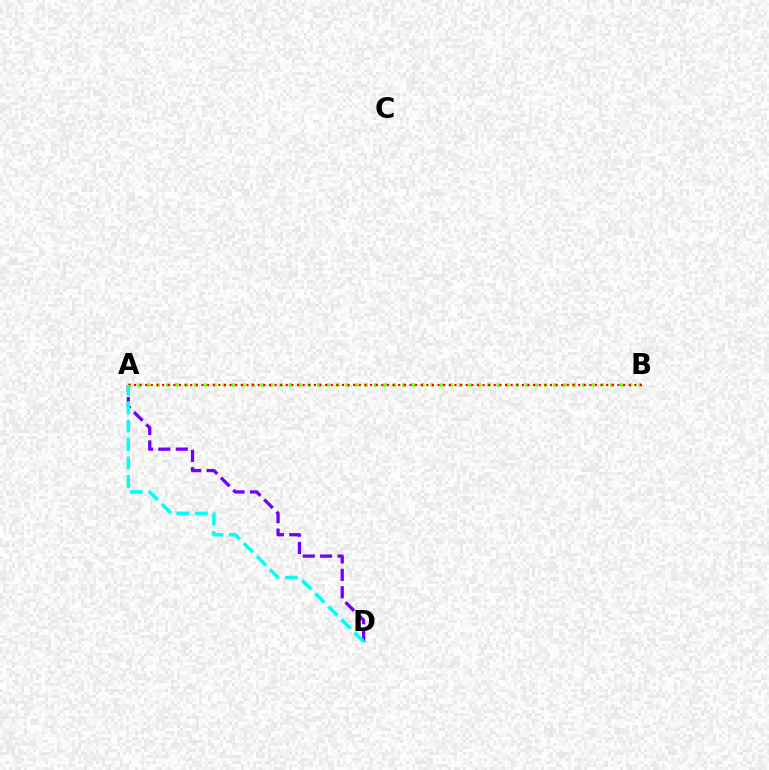{('A', 'B'): [{'color': '#84ff00', 'line_style': 'dotted', 'thickness': 2.57}, {'color': '#ff0000', 'line_style': 'dotted', 'thickness': 1.53}], ('A', 'D'): [{'color': '#7200ff', 'line_style': 'dashed', 'thickness': 2.36}, {'color': '#00fff6', 'line_style': 'dashed', 'thickness': 2.51}]}